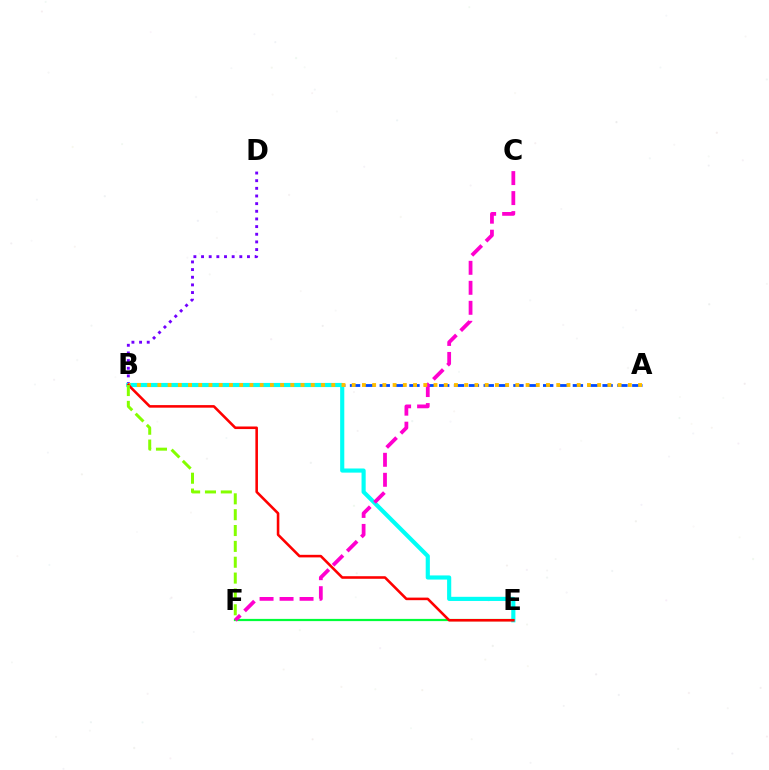{('B', 'D'): [{'color': '#7200ff', 'line_style': 'dotted', 'thickness': 2.08}], ('A', 'B'): [{'color': '#004bff', 'line_style': 'dashed', 'thickness': 2.02}, {'color': '#ffbd00', 'line_style': 'dotted', 'thickness': 2.78}], ('B', 'E'): [{'color': '#00fff6', 'line_style': 'solid', 'thickness': 2.98}, {'color': '#ff0000', 'line_style': 'solid', 'thickness': 1.86}], ('E', 'F'): [{'color': '#00ff39', 'line_style': 'solid', 'thickness': 1.6}], ('C', 'F'): [{'color': '#ff00cf', 'line_style': 'dashed', 'thickness': 2.72}], ('B', 'F'): [{'color': '#84ff00', 'line_style': 'dashed', 'thickness': 2.15}]}